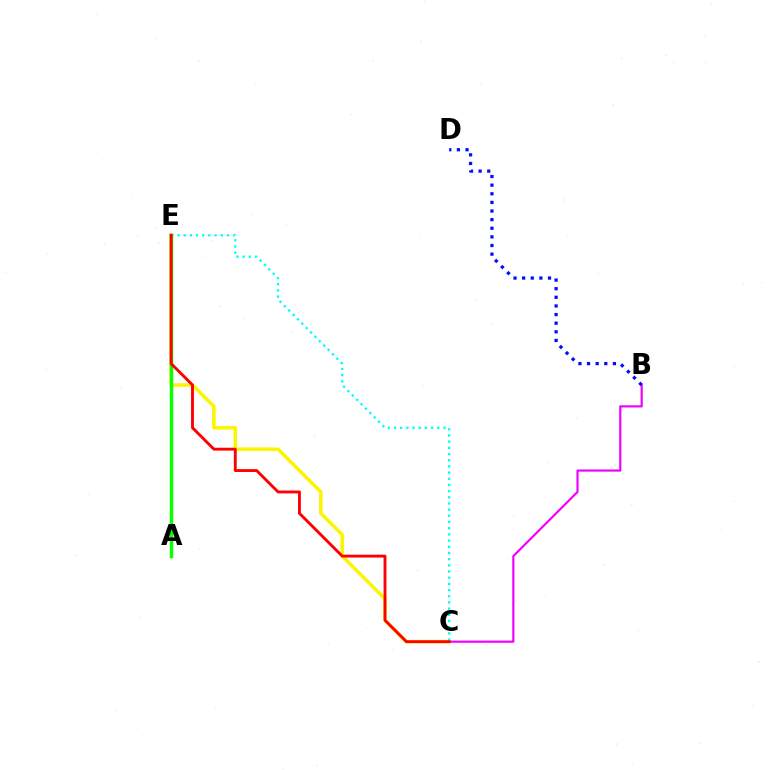{('C', 'E'): [{'color': '#fcf500', 'line_style': 'solid', 'thickness': 2.54}, {'color': '#00fff6', 'line_style': 'dotted', 'thickness': 1.68}, {'color': '#ff0000', 'line_style': 'solid', 'thickness': 2.07}], ('B', 'C'): [{'color': '#ee00ff', 'line_style': 'solid', 'thickness': 1.56}], ('A', 'E'): [{'color': '#08ff00', 'line_style': 'solid', 'thickness': 2.51}], ('B', 'D'): [{'color': '#0010ff', 'line_style': 'dotted', 'thickness': 2.34}]}